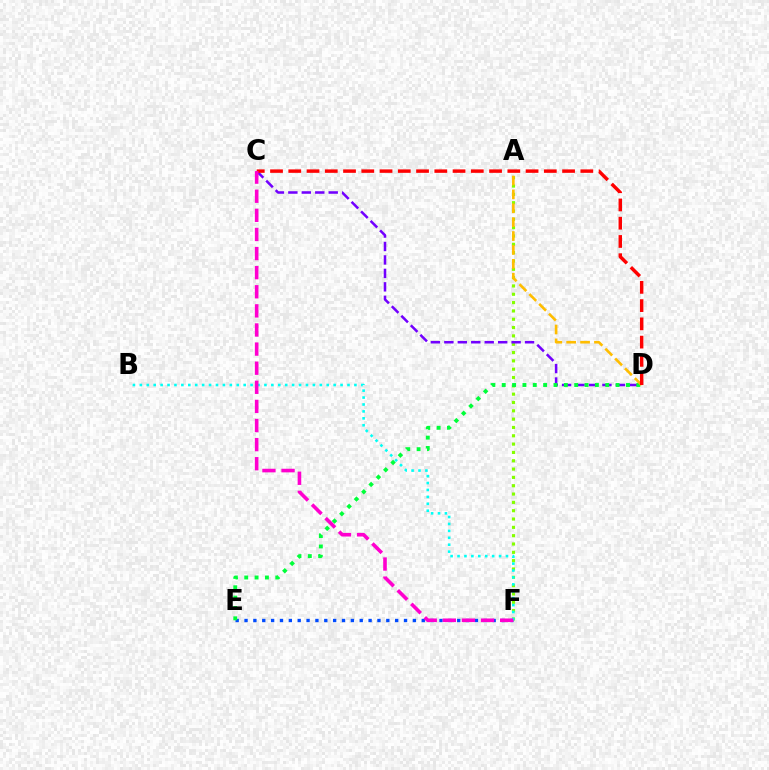{('A', 'F'): [{'color': '#84ff00', 'line_style': 'dotted', 'thickness': 2.26}], ('E', 'F'): [{'color': '#004bff', 'line_style': 'dotted', 'thickness': 2.41}], ('C', 'D'): [{'color': '#7200ff', 'line_style': 'dashed', 'thickness': 1.83}, {'color': '#ff0000', 'line_style': 'dashed', 'thickness': 2.48}], ('D', 'E'): [{'color': '#00ff39', 'line_style': 'dotted', 'thickness': 2.81}], ('A', 'D'): [{'color': '#ffbd00', 'line_style': 'dashed', 'thickness': 1.89}], ('B', 'F'): [{'color': '#00fff6', 'line_style': 'dotted', 'thickness': 1.88}], ('C', 'F'): [{'color': '#ff00cf', 'line_style': 'dashed', 'thickness': 2.6}]}